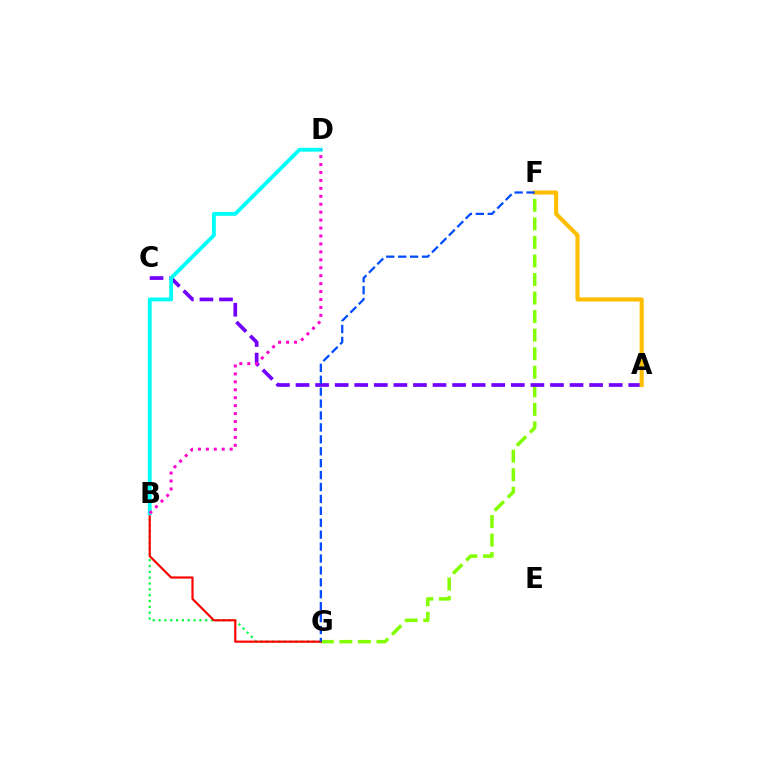{('F', 'G'): [{'color': '#84ff00', 'line_style': 'dashed', 'thickness': 2.52}, {'color': '#004bff', 'line_style': 'dashed', 'thickness': 1.62}], ('B', 'G'): [{'color': '#00ff39', 'line_style': 'dotted', 'thickness': 1.58}, {'color': '#ff0000', 'line_style': 'solid', 'thickness': 1.57}], ('A', 'C'): [{'color': '#7200ff', 'line_style': 'dashed', 'thickness': 2.66}], ('A', 'F'): [{'color': '#ffbd00', 'line_style': 'solid', 'thickness': 2.96}], ('B', 'D'): [{'color': '#00fff6', 'line_style': 'solid', 'thickness': 2.75}, {'color': '#ff00cf', 'line_style': 'dotted', 'thickness': 2.16}]}